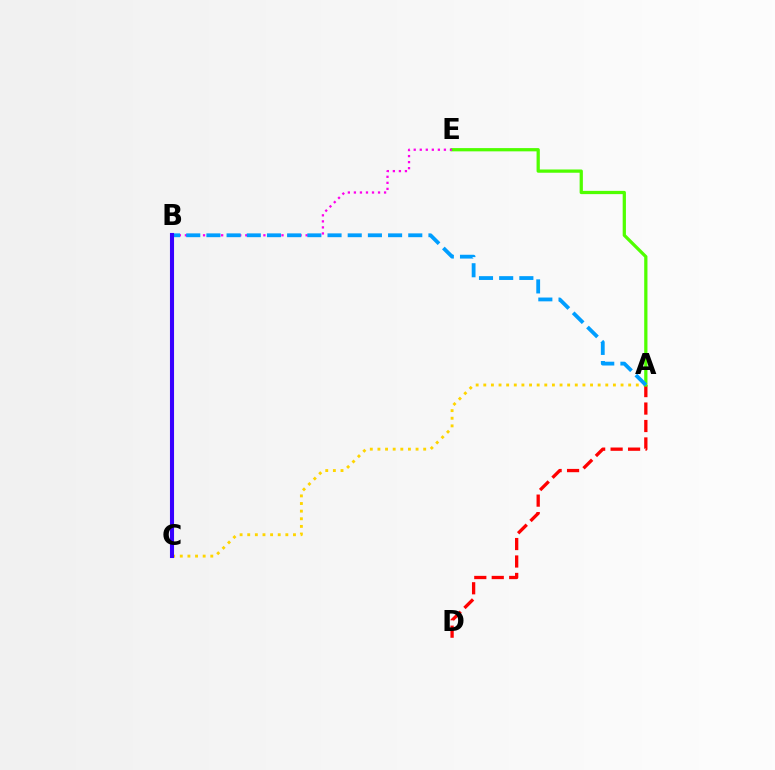{('A', 'C'): [{'color': '#ffd500', 'line_style': 'dotted', 'thickness': 2.07}], ('A', 'D'): [{'color': '#ff0000', 'line_style': 'dashed', 'thickness': 2.37}], ('A', 'E'): [{'color': '#4fff00', 'line_style': 'solid', 'thickness': 2.34}], ('B', 'E'): [{'color': '#ff00ed', 'line_style': 'dotted', 'thickness': 1.64}], ('A', 'B'): [{'color': '#009eff', 'line_style': 'dashed', 'thickness': 2.74}], ('B', 'C'): [{'color': '#00ff86', 'line_style': 'dashed', 'thickness': 2.14}, {'color': '#3700ff', 'line_style': 'solid', 'thickness': 2.94}]}